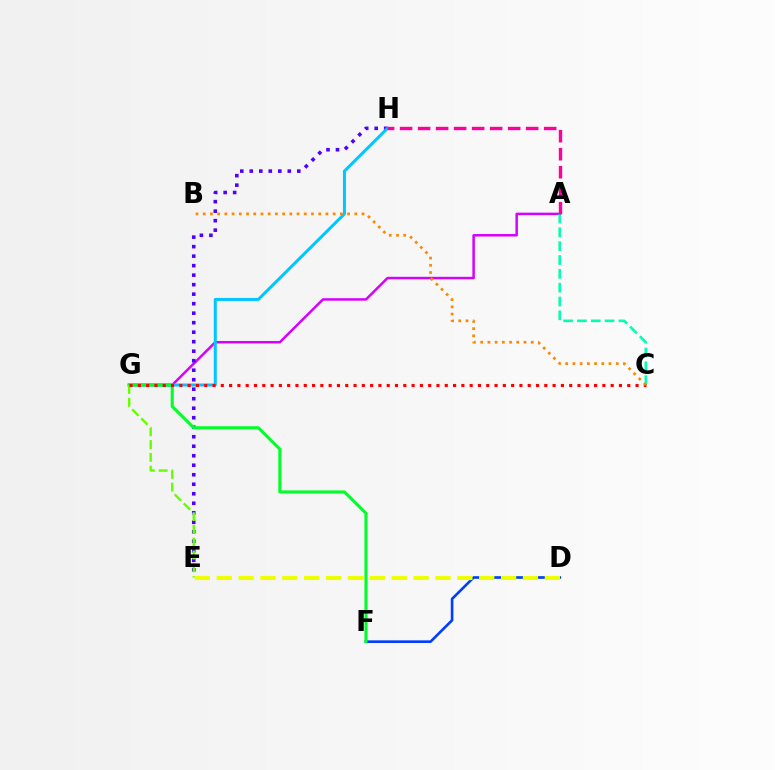{('A', 'G'): [{'color': '#d600ff', 'line_style': 'solid', 'thickness': 1.79}], ('E', 'H'): [{'color': '#4f00ff', 'line_style': 'dotted', 'thickness': 2.58}], ('G', 'H'): [{'color': '#00c7ff', 'line_style': 'solid', 'thickness': 2.17}], ('D', 'F'): [{'color': '#003fff', 'line_style': 'solid', 'thickness': 1.9}], ('A', 'C'): [{'color': '#00ffaf', 'line_style': 'dashed', 'thickness': 1.88}], ('F', 'G'): [{'color': '#00ff27', 'line_style': 'solid', 'thickness': 2.21}], ('E', 'G'): [{'color': '#66ff00', 'line_style': 'dashed', 'thickness': 1.74}], ('C', 'G'): [{'color': '#ff0000', 'line_style': 'dotted', 'thickness': 2.25}], ('D', 'E'): [{'color': '#eeff00', 'line_style': 'dashed', 'thickness': 2.97}], ('B', 'C'): [{'color': '#ff8800', 'line_style': 'dotted', 'thickness': 1.96}], ('A', 'H'): [{'color': '#ff00a0', 'line_style': 'dashed', 'thickness': 2.45}]}